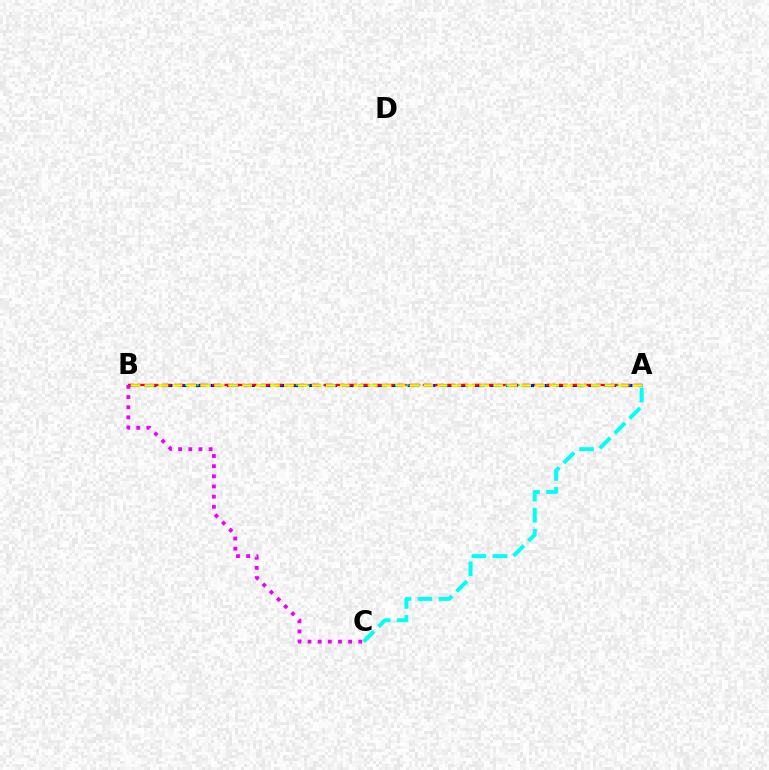{('A', 'C'): [{'color': '#00fff6', 'line_style': 'dashed', 'thickness': 2.86}], ('A', 'B'): [{'color': '#0010ff', 'line_style': 'dashed', 'thickness': 2.23}, {'color': '#08ff00', 'line_style': 'dotted', 'thickness': 1.58}, {'color': '#ff0000', 'line_style': 'dashed', 'thickness': 1.68}, {'color': '#fcf500', 'line_style': 'dashed', 'thickness': 1.89}], ('B', 'C'): [{'color': '#ee00ff', 'line_style': 'dotted', 'thickness': 2.76}]}